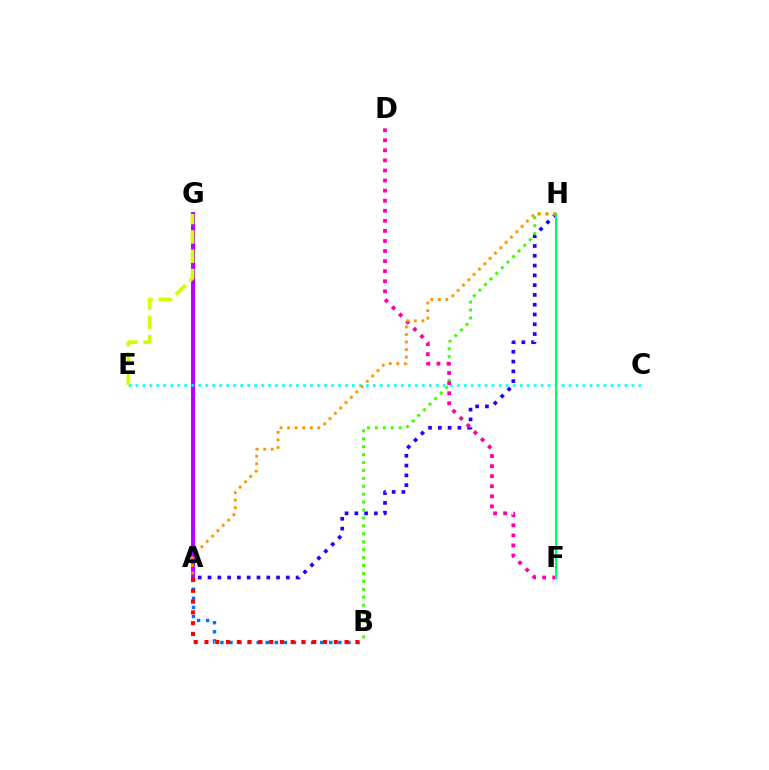{('A', 'G'): [{'color': '#b900ff', 'line_style': 'solid', 'thickness': 2.85}], ('A', 'H'): [{'color': '#2500ff', 'line_style': 'dotted', 'thickness': 2.66}, {'color': '#ff9400', 'line_style': 'dotted', 'thickness': 2.05}], ('A', 'B'): [{'color': '#0074ff', 'line_style': 'dotted', 'thickness': 2.46}, {'color': '#ff0000', 'line_style': 'dotted', 'thickness': 2.93}], ('C', 'E'): [{'color': '#00fff6', 'line_style': 'dotted', 'thickness': 1.9}], ('B', 'H'): [{'color': '#3dff00', 'line_style': 'dotted', 'thickness': 2.15}], ('E', 'G'): [{'color': '#d1ff00', 'line_style': 'dashed', 'thickness': 2.62}], ('D', 'F'): [{'color': '#ff00ac', 'line_style': 'dotted', 'thickness': 2.74}], ('F', 'H'): [{'color': '#00ff5c', 'line_style': 'solid', 'thickness': 1.53}]}